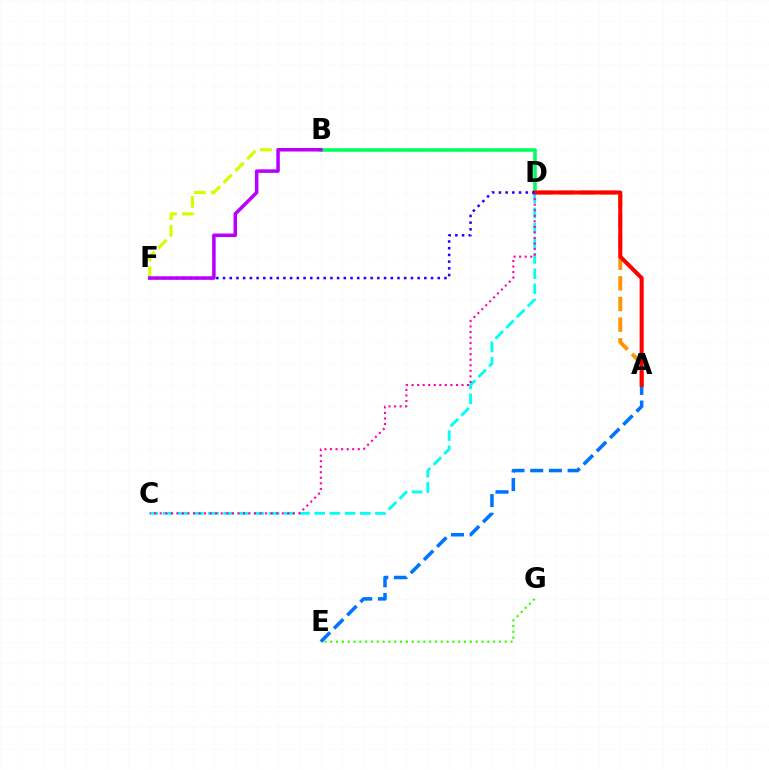{('B', 'F'): [{'color': '#d1ff00', 'line_style': 'dashed', 'thickness': 2.28}, {'color': '#b900ff', 'line_style': 'solid', 'thickness': 2.54}], ('B', 'D'): [{'color': '#00ff5c', 'line_style': 'solid', 'thickness': 2.58}], ('A', 'D'): [{'color': '#ff9400', 'line_style': 'dashed', 'thickness': 2.81}, {'color': '#ff0000', 'line_style': 'solid', 'thickness': 2.91}], ('C', 'D'): [{'color': '#00fff6', 'line_style': 'dashed', 'thickness': 2.06}, {'color': '#ff00ac', 'line_style': 'dotted', 'thickness': 1.51}], ('A', 'E'): [{'color': '#0074ff', 'line_style': 'dashed', 'thickness': 2.54}], ('D', 'F'): [{'color': '#2500ff', 'line_style': 'dotted', 'thickness': 1.82}], ('E', 'G'): [{'color': '#3dff00', 'line_style': 'dotted', 'thickness': 1.58}]}